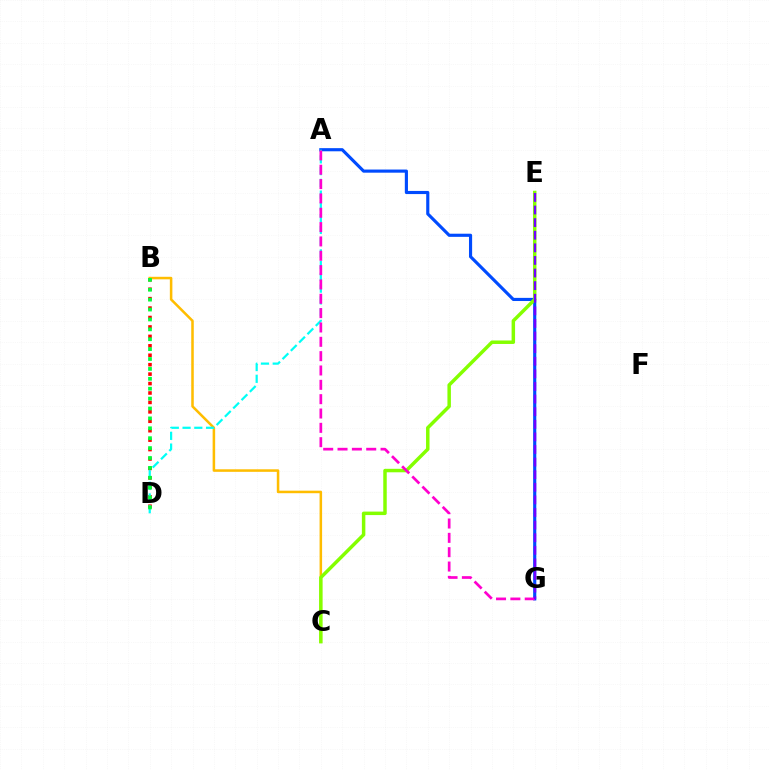{('B', 'D'): [{'color': '#ff0000', 'line_style': 'dotted', 'thickness': 2.56}, {'color': '#00ff39', 'line_style': 'dotted', 'thickness': 2.69}], ('A', 'G'): [{'color': '#004bff', 'line_style': 'solid', 'thickness': 2.26}, {'color': '#ff00cf', 'line_style': 'dashed', 'thickness': 1.95}], ('B', 'C'): [{'color': '#ffbd00', 'line_style': 'solid', 'thickness': 1.82}], ('A', 'D'): [{'color': '#00fff6', 'line_style': 'dashed', 'thickness': 1.6}], ('C', 'E'): [{'color': '#84ff00', 'line_style': 'solid', 'thickness': 2.51}], ('E', 'G'): [{'color': '#7200ff', 'line_style': 'dashed', 'thickness': 1.71}]}